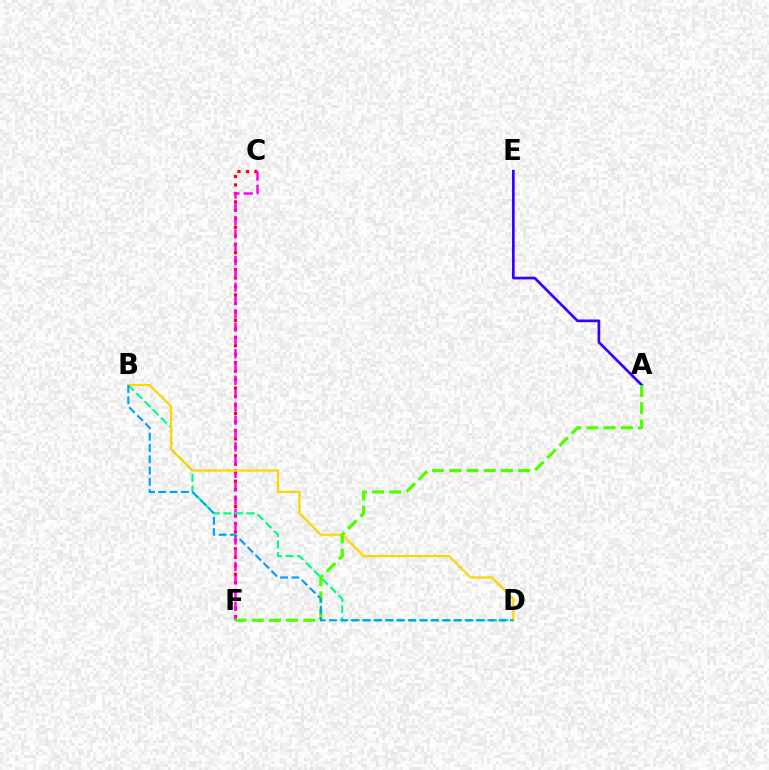{('C', 'F'): [{'color': '#ff0000', 'line_style': 'dotted', 'thickness': 2.3}, {'color': '#ff00ed', 'line_style': 'dashed', 'thickness': 1.81}], ('B', 'D'): [{'color': '#00ff86', 'line_style': 'dashed', 'thickness': 1.57}, {'color': '#ffd500', 'line_style': 'solid', 'thickness': 1.6}, {'color': '#009eff', 'line_style': 'dashed', 'thickness': 1.54}], ('A', 'E'): [{'color': '#3700ff', 'line_style': 'solid', 'thickness': 1.94}], ('A', 'F'): [{'color': '#4fff00', 'line_style': 'dashed', 'thickness': 2.34}]}